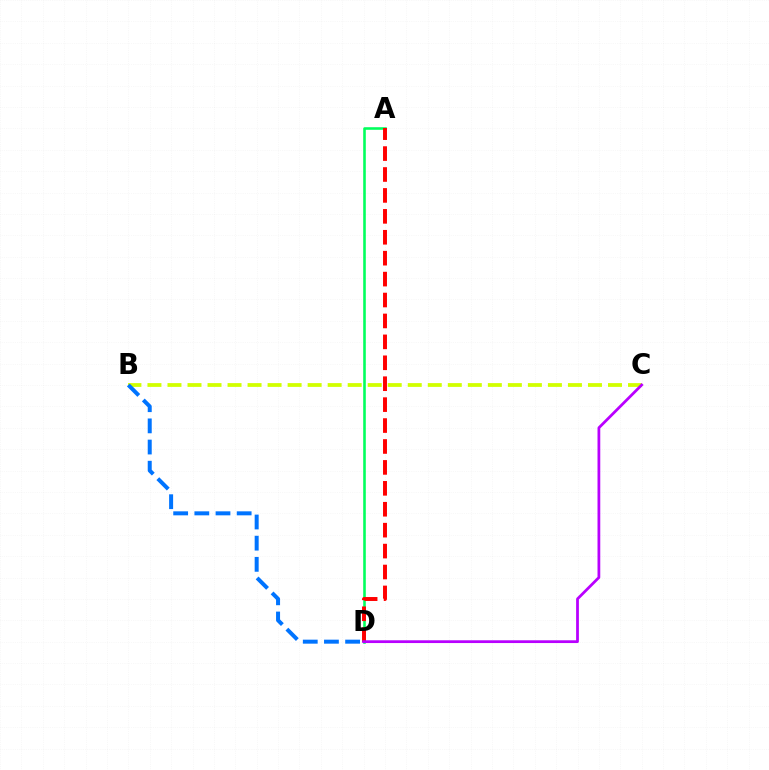{('B', 'C'): [{'color': '#d1ff00', 'line_style': 'dashed', 'thickness': 2.72}], ('A', 'D'): [{'color': '#00ff5c', 'line_style': 'solid', 'thickness': 1.86}, {'color': '#ff0000', 'line_style': 'dashed', 'thickness': 2.84}], ('B', 'D'): [{'color': '#0074ff', 'line_style': 'dashed', 'thickness': 2.88}], ('C', 'D'): [{'color': '#b900ff', 'line_style': 'solid', 'thickness': 1.99}]}